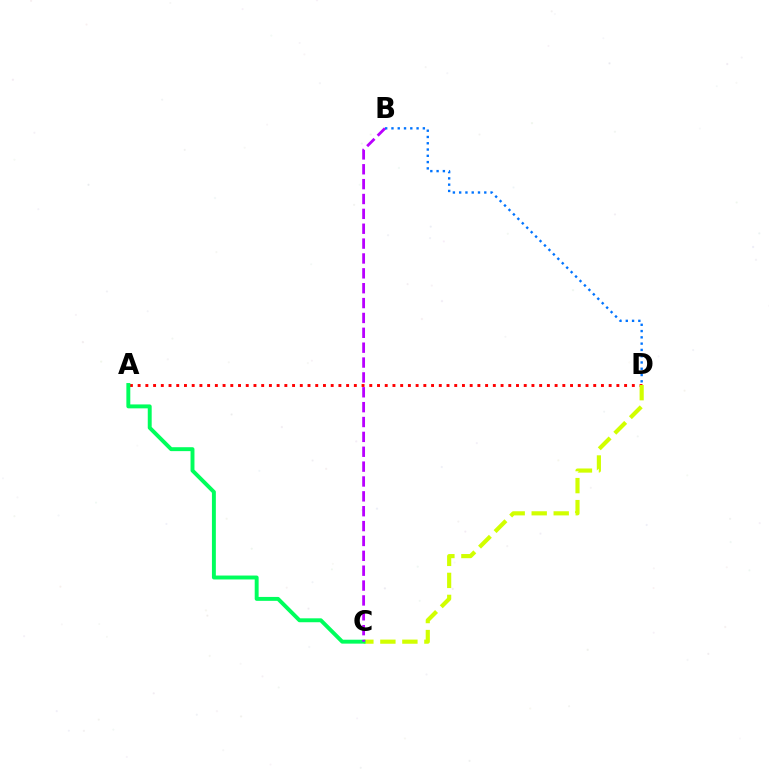{('A', 'D'): [{'color': '#ff0000', 'line_style': 'dotted', 'thickness': 2.1}], ('C', 'D'): [{'color': '#d1ff00', 'line_style': 'dashed', 'thickness': 2.99}], ('A', 'C'): [{'color': '#00ff5c', 'line_style': 'solid', 'thickness': 2.82}], ('B', 'C'): [{'color': '#b900ff', 'line_style': 'dashed', 'thickness': 2.02}], ('B', 'D'): [{'color': '#0074ff', 'line_style': 'dotted', 'thickness': 1.71}]}